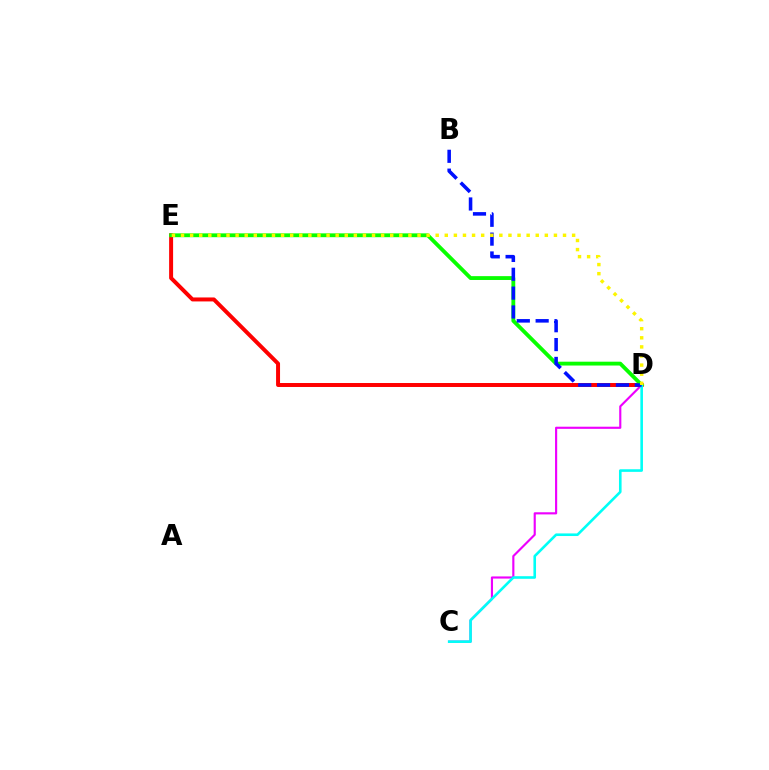{('C', 'D'): [{'color': '#ee00ff', 'line_style': 'solid', 'thickness': 1.54}, {'color': '#00fff6', 'line_style': 'solid', 'thickness': 1.88}], ('D', 'E'): [{'color': '#ff0000', 'line_style': 'solid', 'thickness': 2.86}, {'color': '#08ff00', 'line_style': 'solid', 'thickness': 2.76}, {'color': '#fcf500', 'line_style': 'dotted', 'thickness': 2.47}], ('B', 'D'): [{'color': '#0010ff', 'line_style': 'dashed', 'thickness': 2.56}]}